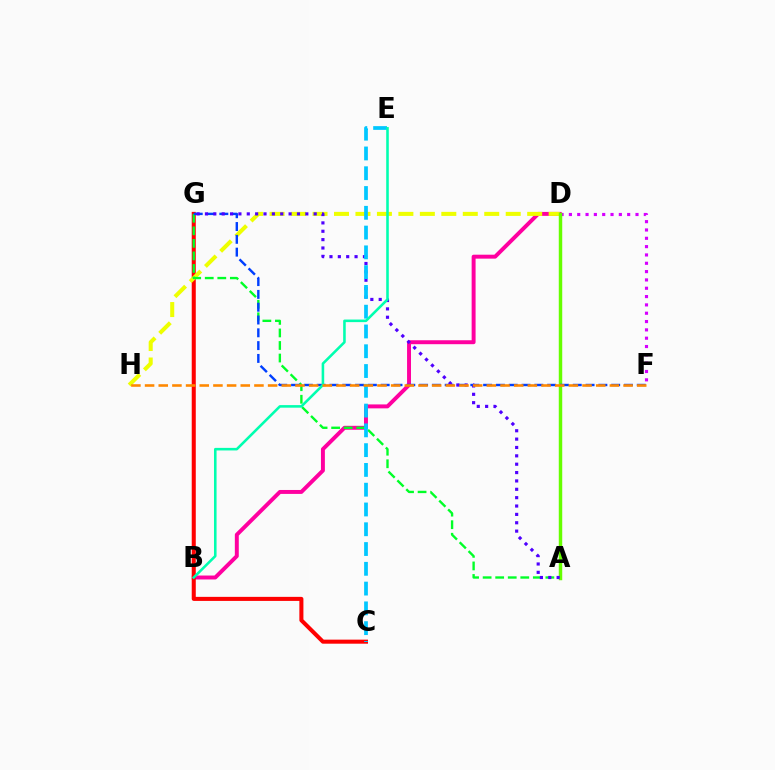{('D', 'F'): [{'color': '#d600ff', 'line_style': 'dotted', 'thickness': 2.26}], ('B', 'D'): [{'color': '#ff00a0', 'line_style': 'solid', 'thickness': 2.84}], ('C', 'G'): [{'color': '#ff0000', 'line_style': 'solid', 'thickness': 2.92}], ('D', 'H'): [{'color': '#eeff00', 'line_style': 'dashed', 'thickness': 2.92}], ('A', 'G'): [{'color': '#00ff27', 'line_style': 'dashed', 'thickness': 1.7}, {'color': '#4f00ff', 'line_style': 'dotted', 'thickness': 2.27}], ('A', 'D'): [{'color': '#66ff00', 'line_style': 'solid', 'thickness': 2.48}], ('F', 'G'): [{'color': '#003fff', 'line_style': 'dashed', 'thickness': 1.74}], ('C', 'E'): [{'color': '#00c7ff', 'line_style': 'dashed', 'thickness': 2.69}], ('B', 'E'): [{'color': '#00ffaf', 'line_style': 'solid', 'thickness': 1.85}], ('F', 'H'): [{'color': '#ff8800', 'line_style': 'dashed', 'thickness': 1.86}]}